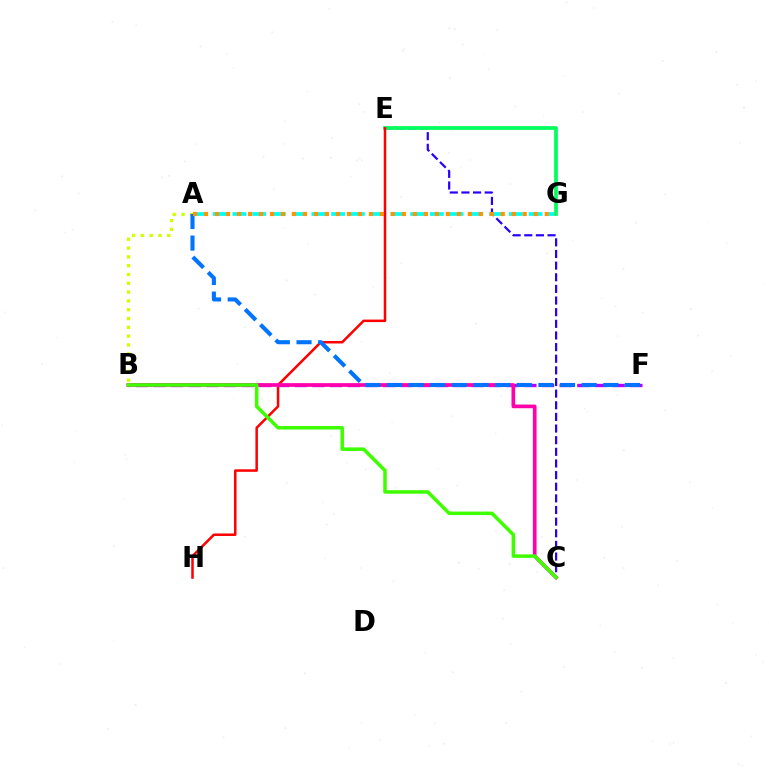{('C', 'E'): [{'color': '#2500ff', 'line_style': 'dashed', 'thickness': 1.58}], ('A', 'G'): [{'color': '#00fff6', 'line_style': 'dashed', 'thickness': 2.68}, {'color': '#ff9400', 'line_style': 'dotted', 'thickness': 2.99}], ('E', 'G'): [{'color': '#00ff5c', 'line_style': 'solid', 'thickness': 2.68}], ('E', 'H'): [{'color': '#ff0000', 'line_style': 'solid', 'thickness': 1.81}], ('B', 'F'): [{'color': '#b900ff', 'line_style': 'dashed', 'thickness': 2.4}], ('A', 'B'): [{'color': '#d1ff00', 'line_style': 'dotted', 'thickness': 2.39}], ('B', 'C'): [{'color': '#ff00ac', 'line_style': 'solid', 'thickness': 2.65}, {'color': '#3dff00', 'line_style': 'solid', 'thickness': 2.53}], ('A', 'F'): [{'color': '#0074ff', 'line_style': 'dashed', 'thickness': 2.94}]}